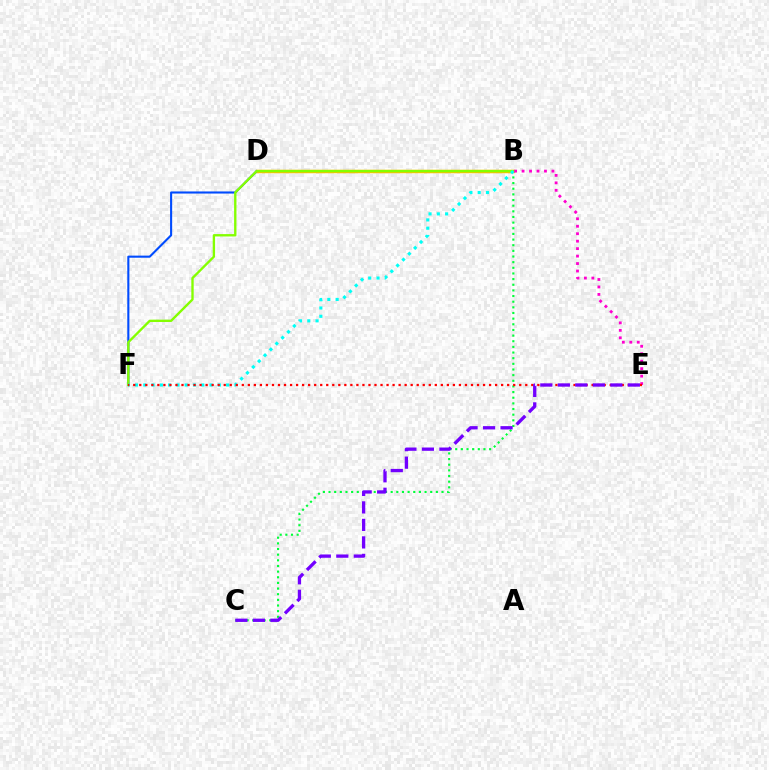{('B', 'C'): [{'color': '#00ff39', 'line_style': 'dotted', 'thickness': 1.53}], ('B', 'D'): [{'color': '#ffbd00', 'line_style': 'solid', 'thickness': 2.51}], ('D', 'F'): [{'color': '#004bff', 'line_style': 'solid', 'thickness': 1.51}], ('B', 'F'): [{'color': '#84ff00', 'line_style': 'solid', 'thickness': 1.7}, {'color': '#00fff6', 'line_style': 'dotted', 'thickness': 2.25}], ('B', 'E'): [{'color': '#ff00cf', 'line_style': 'dotted', 'thickness': 2.03}], ('E', 'F'): [{'color': '#ff0000', 'line_style': 'dotted', 'thickness': 1.64}], ('C', 'E'): [{'color': '#7200ff', 'line_style': 'dashed', 'thickness': 2.38}]}